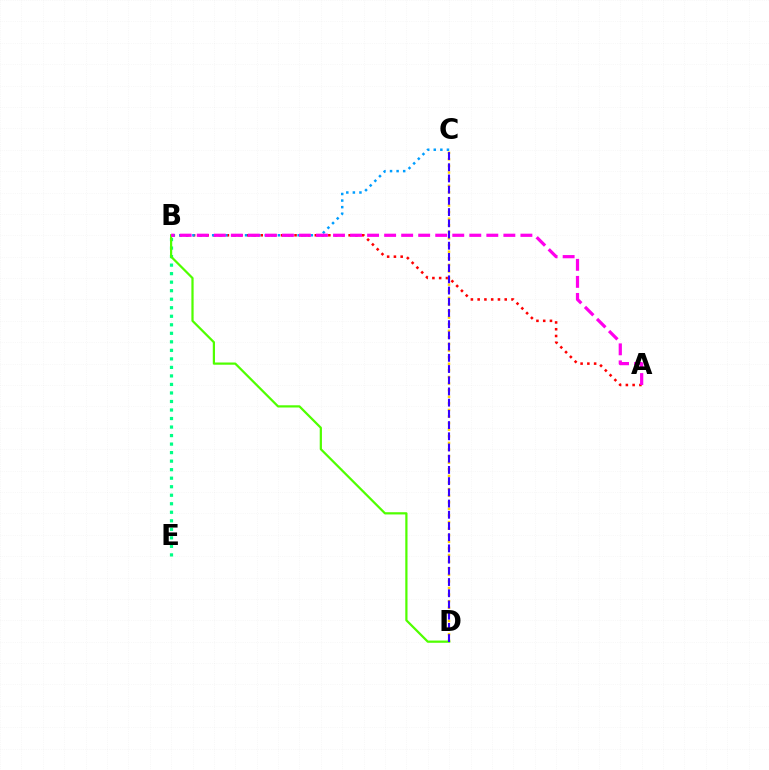{('A', 'B'): [{'color': '#ff0000', 'line_style': 'dotted', 'thickness': 1.84}, {'color': '#ff00ed', 'line_style': 'dashed', 'thickness': 2.31}], ('B', 'E'): [{'color': '#00ff86', 'line_style': 'dotted', 'thickness': 2.32}], ('B', 'C'): [{'color': '#009eff', 'line_style': 'dotted', 'thickness': 1.79}], ('C', 'D'): [{'color': '#ffd500', 'line_style': 'dotted', 'thickness': 1.79}, {'color': '#3700ff', 'line_style': 'dashed', 'thickness': 1.52}], ('B', 'D'): [{'color': '#4fff00', 'line_style': 'solid', 'thickness': 1.6}]}